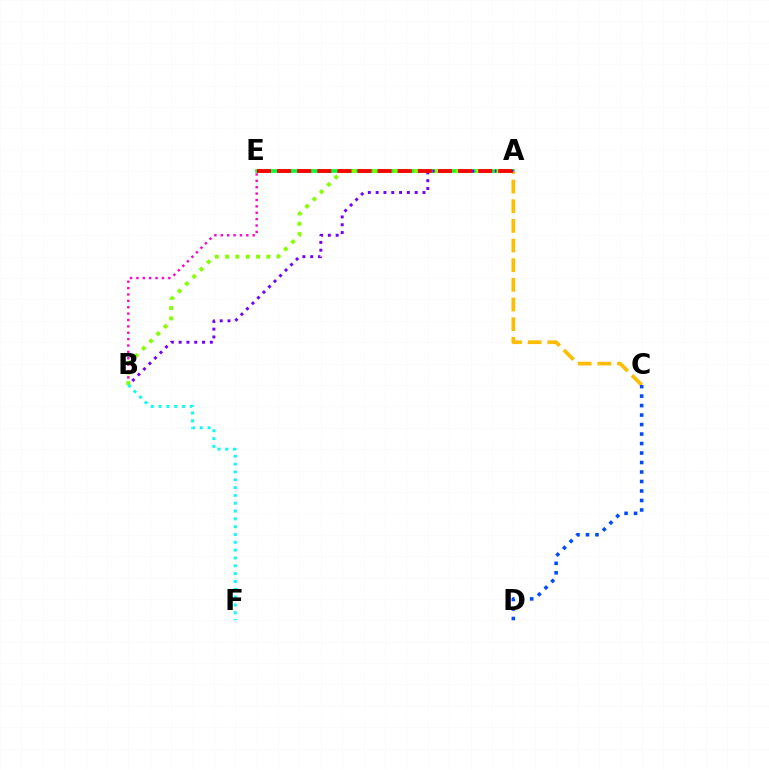{('A', 'E'): [{'color': '#00ff39', 'line_style': 'solid', 'thickness': 2.68}, {'color': '#ff0000', 'line_style': 'dashed', 'thickness': 2.73}], ('A', 'C'): [{'color': '#ffbd00', 'line_style': 'dashed', 'thickness': 2.67}], ('A', 'B'): [{'color': '#7200ff', 'line_style': 'dotted', 'thickness': 2.12}, {'color': '#84ff00', 'line_style': 'dotted', 'thickness': 2.8}], ('B', 'E'): [{'color': '#ff00cf', 'line_style': 'dotted', 'thickness': 1.73}], ('C', 'D'): [{'color': '#004bff', 'line_style': 'dotted', 'thickness': 2.58}], ('B', 'F'): [{'color': '#00fff6', 'line_style': 'dotted', 'thickness': 2.13}]}